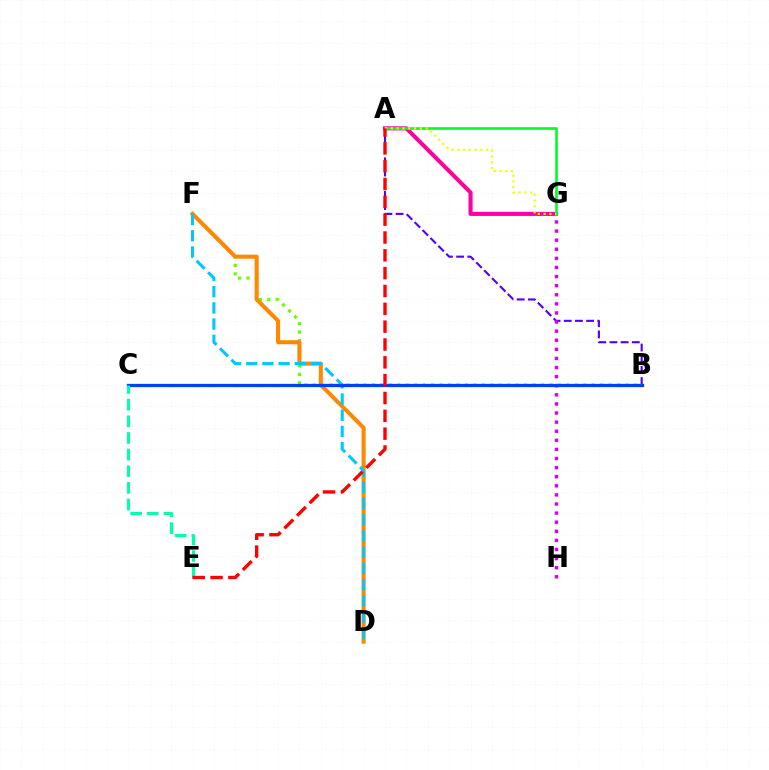{('A', 'G'): [{'color': '#ff00a0', 'line_style': 'solid', 'thickness': 2.94}, {'color': '#00ff27', 'line_style': 'solid', 'thickness': 1.92}, {'color': '#eeff00', 'line_style': 'dotted', 'thickness': 1.57}], ('A', 'B'): [{'color': '#4f00ff', 'line_style': 'dashed', 'thickness': 1.52}], ('G', 'H'): [{'color': '#d600ff', 'line_style': 'dotted', 'thickness': 2.47}], ('B', 'F'): [{'color': '#66ff00', 'line_style': 'dotted', 'thickness': 2.3}], ('D', 'F'): [{'color': '#ff8800', 'line_style': 'solid', 'thickness': 2.92}, {'color': '#00c7ff', 'line_style': 'dashed', 'thickness': 2.2}], ('B', 'C'): [{'color': '#003fff', 'line_style': 'solid', 'thickness': 2.35}], ('C', 'E'): [{'color': '#00ffaf', 'line_style': 'dashed', 'thickness': 2.26}], ('A', 'E'): [{'color': '#ff0000', 'line_style': 'dashed', 'thickness': 2.42}]}